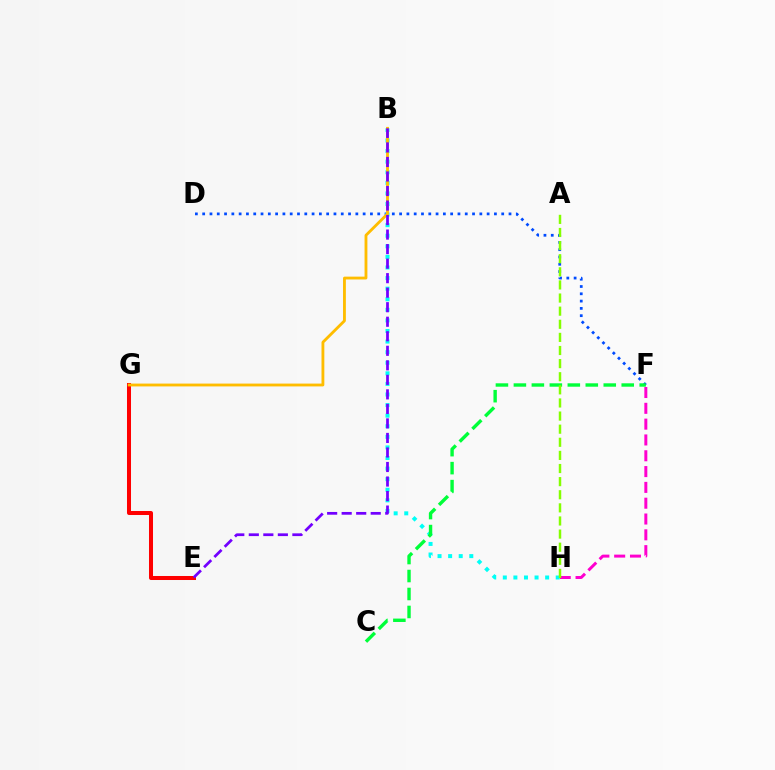{('F', 'H'): [{'color': '#ff00cf', 'line_style': 'dashed', 'thickness': 2.15}], ('D', 'F'): [{'color': '#004bff', 'line_style': 'dotted', 'thickness': 1.98}], ('B', 'H'): [{'color': '#00fff6', 'line_style': 'dotted', 'thickness': 2.88}], ('E', 'G'): [{'color': '#ff0000', 'line_style': 'solid', 'thickness': 2.89}], ('B', 'G'): [{'color': '#ffbd00', 'line_style': 'solid', 'thickness': 2.04}], ('B', 'E'): [{'color': '#7200ff', 'line_style': 'dashed', 'thickness': 1.97}], ('C', 'F'): [{'color': '#00ff39', 'line_style': 'dashed', 'thickness': 2.44}], ('A', 'H'): [{'color': '#84ff00', 'line_style': 'dashed', 'thickness': 1.78}]}